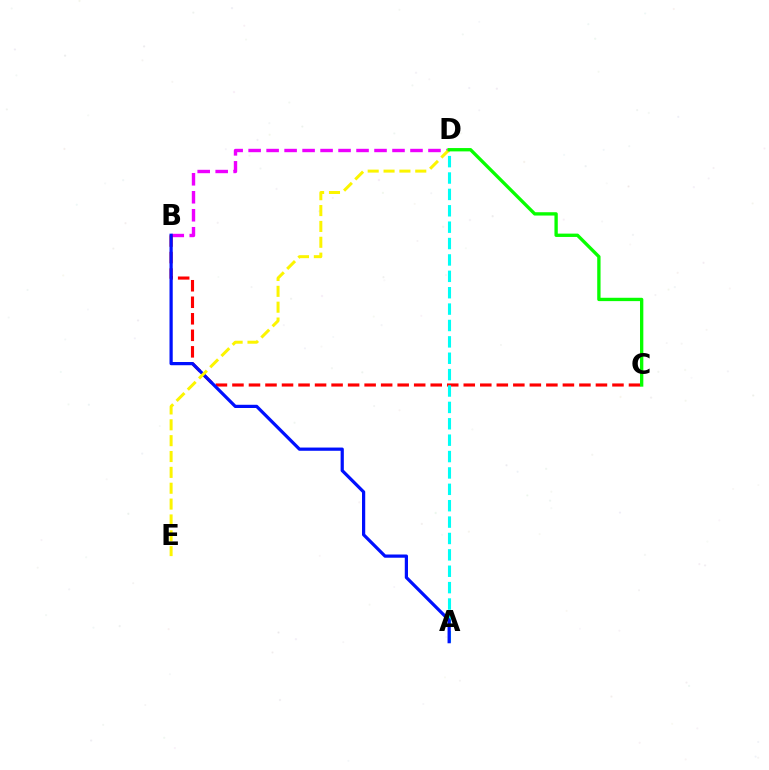{('B', 'D'): [{'color': '#ee00ff', 'line_style': 'dashed', 'thickness': 2.44}], ('B', 'C'): [{'color': '#ff0000', 'line_style': 'dashed', 'thickness': 2.24}], ('A', 'D'): [{'color': '#00fff6', 'line_style': 'dashed', 'thickness': 2.23}], ('A', 'B'): [{'color': '#0010ff', 'line_style': 'solid', 'thickness': 2.32}], ('D', 'E'): [{'color': '#fcf500', 'line_style': 'dashed', 'thickness': 2.15}], ('C', 'D'): [{'color': '#08ff00', 'line_style': 'solid', 'thickness': 2.4}]}